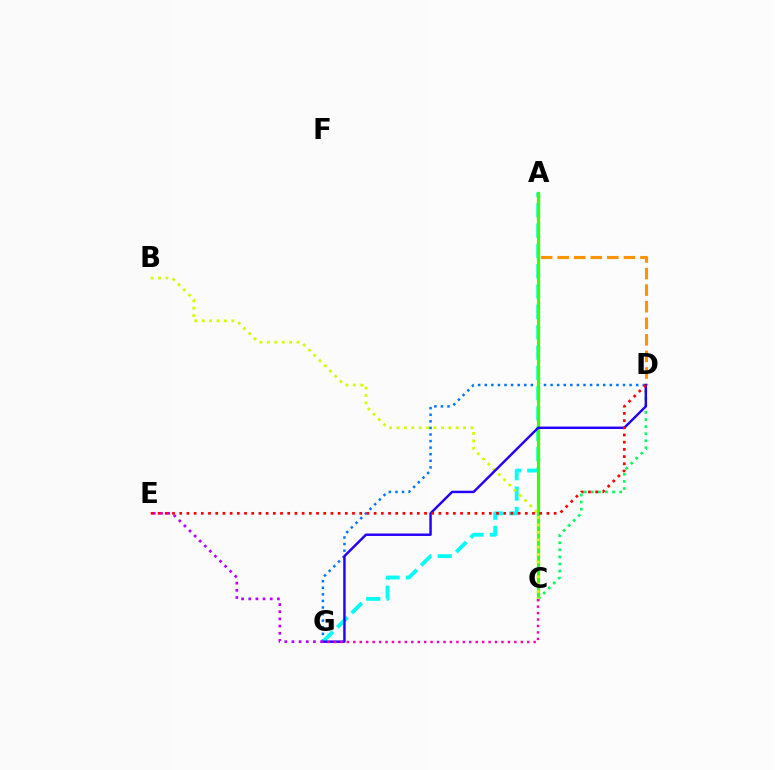{('D', 'G'): [{'color': '#0074ff', 'line_style': 'dotted', 'thickness': 1.79}, {'color': '#2500ff', 'line_style': 'solid', 'thickness': 1.76}], ('A', 'D'): [{'color': '#ff9400', 'line_style': 'dashed', 'thickness': 2.25}], ('A', 'G'): [{'color': '#00fff6', 'line_style': 'dashed', 'thickness': 2.76}], ('C', 'D'): [{'color': '#00ff5c', 'line_style': 'dotted', 'thickness': 1.92}], ('A', 'C'): [{'color': '#3dff00', 'line_style': 'solid', 'thickness': 2.3}], ('B', 'C'): [{'color': '#d1ff00', 'line_style': 'dotted', 'thickness': 2.01}], ('E', 'G'): [{'color': '#b900ff', 'line_style': 'dotted', 'thickness': 1.95}], ('D', 'E'): [{'color': '#ff0000', 'line_style': 'dotted', 'thickness': 1.96}], ('C', 'G'): [{'color': '#ff00ac', 'line_style': 'dotted', 'thickness': 1.75}]}